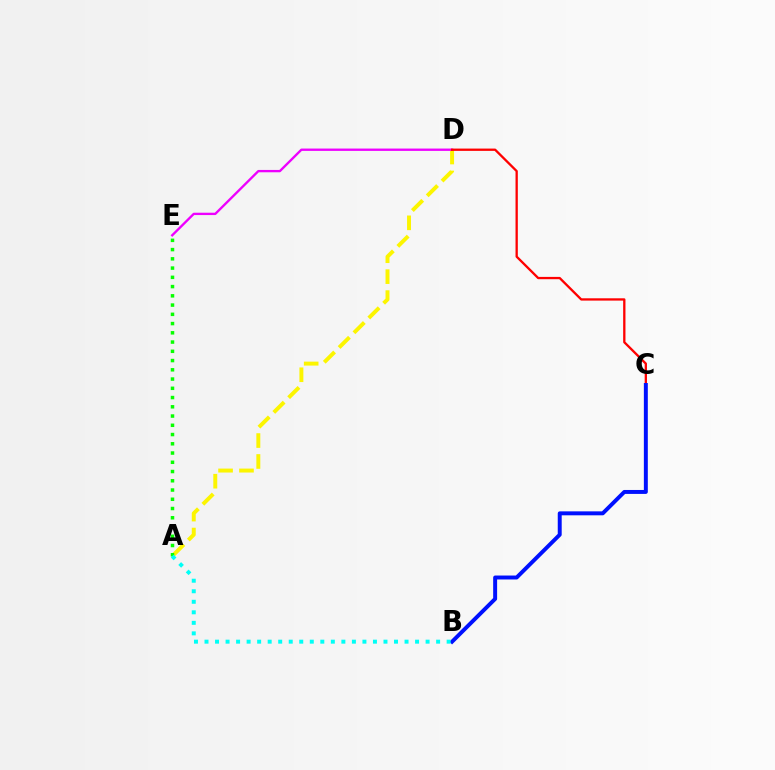{('A', 'D'): [{'color': '#fcf500', 'line_style': 'dashed', 'thickness': 2.84}], ('D', 'E'): [{'color': '#ee00ff', 'line_style': 'solid', 'thickness': 1.69}], ('C', 'D'): [{'color': '#ff0000', 'line_style': 'solid', 'thickness': 1.66}], ('A', 'E'): [{'color': '#08ff00', 'line_style': 'dotted', 'thickness': 2.51}], ('B', 'C'): [{'color': '#0010ff', 'line_style': 'solid', 'thickness': 2.84}], ('A', 'B'): [{'color': '#00fff6', 'line_style': 'dotted', 'thickness': 2.86}]}